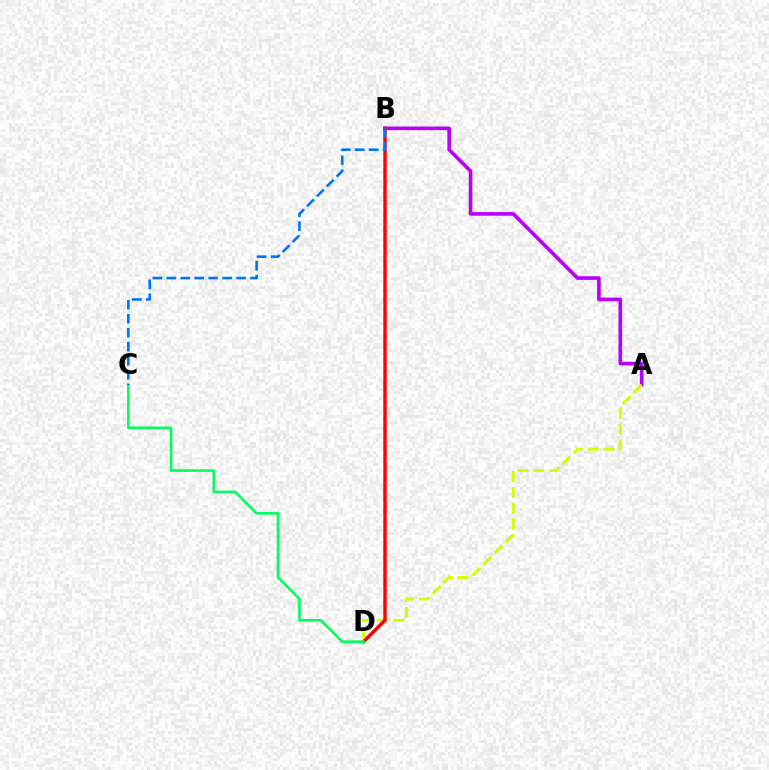{('A', 'B'): [{'color': '#b900ff', 'line_style': 'solid', 'thickness': 2.62}], ('A', 'D'): [{'color': '#d1ff00', 'line_style': 'dashed', 'thickness': 2.14}], ('B', 'D'): [{'color': '#ff0000', 'line_style': 'solid', 'thickness': 2.46}], ('C', 'D'): [{'color': '#00ff5c', 'line_style': 'solid', 'thickness': 1.88}], ('B', 'C'): [{'color': '#0074ff', 'line_style': 'dashed', 'thickness': 1.9}]}